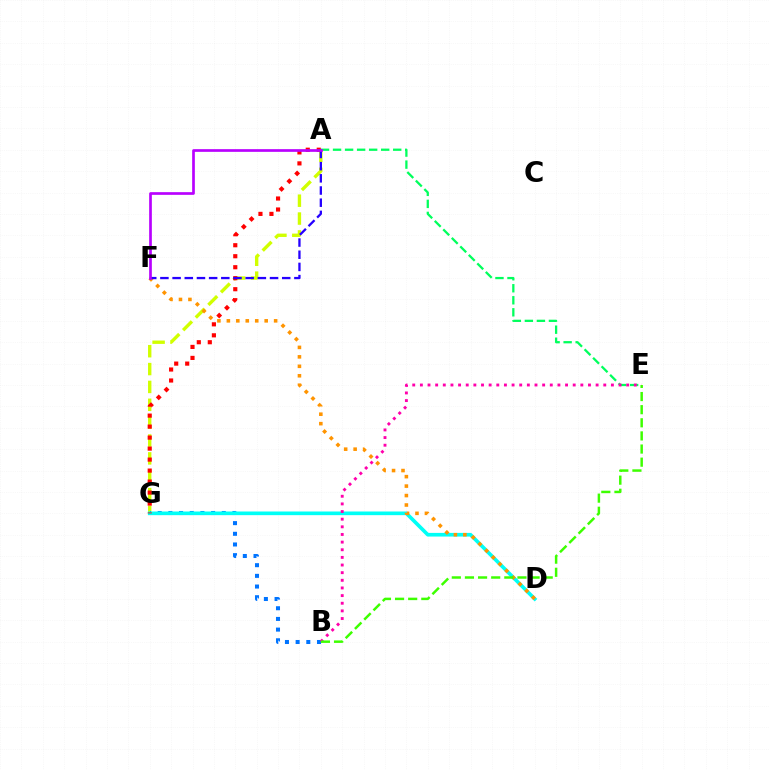{('A', 'G'): [{'color': '#d1ff00', 'line_style': 'dashed', 'thickness': 2.43}, {'color': '#ff0000', 'line_style': 'dotted', 'thickness': 2.99}], ('B', 'G'): [{'color': '#0074ff', 'line_style': 'dotted', 'thickness': 2.9}], ('A', 'E'): [{'color': '#00ff5c', 'line_style': 'dashed', 'thickness': 1.63}], ('D', 'G'): [{'color': '#00fff6', 'line_style': 'solid', 'thickness': 2.63}], ('B', 'E'): [{'color': '#ff00ac', 'line_style': 'dotted', 'thickness': 2.08}, {'color': '#3dff00', 'line_style': 'dashed', 'thickness': 1.78}], ('D', 'F'): [{'color': '#ff9400', 'line_style': 'dotted', 'thickness': 2.57}], ('A', 'F'): [{'color': '#2500ff', 'line_style': 'dashed', 'thickness': 1.65}, {'color': '#b900ff', 'line_style': 'solid', 'thickness': 1.93}]}